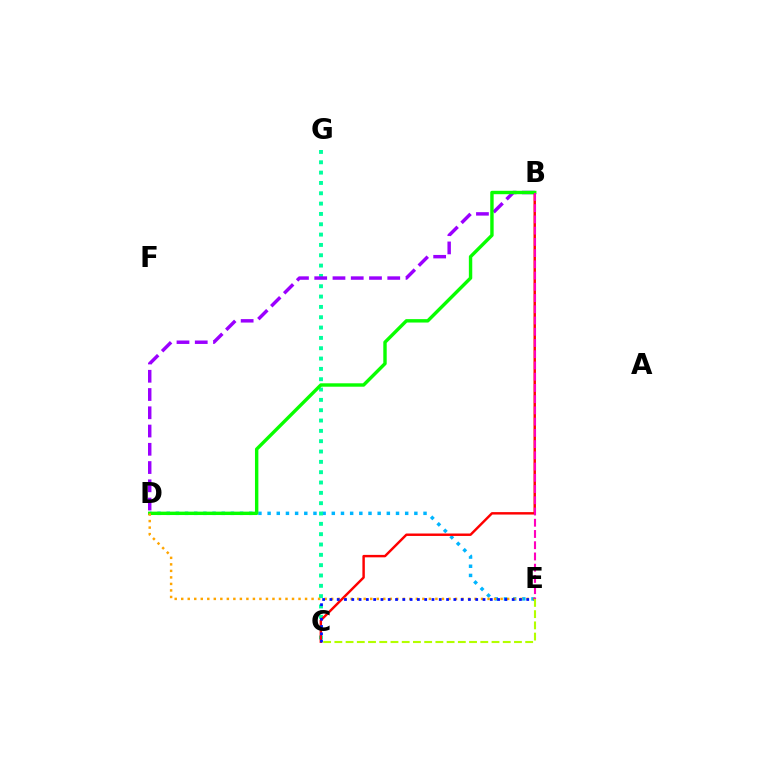{('D', 'E'): [{'color': '#00b5ff', 'line_style': 'dotted', 'thickness': 2.49}, {'color': '#ffa500', 'line_style': 'dotted', 'thickness': 1.77}], ('C', 'G'): [{'color': '#00ff9d', 'line_style': 'dotted', 'thickness': 2.81}], ('B', 'D'): [{'color': '#9b00ff', 'line_style': 'dashed', 'thickness': 2.48}, {'color': '#08ff00', 'line_style': 'solid', 'thickness': 2.45}], ('B', 'C'): [{'color': '#ff0000', 'line_style': 'solid', 'thickness': 1.76}], ('C', 'E'): [{'color': '#0010ff', 'line_style': 'dotted', 'thickness': 1.98}, {'color': '#b3ff00', 'line_style': 'dashed', 'thickness': 1.52}], ('B', 'E'): [{'color': '#ff00bd', 'line_style': 'dashed', 'thickness': 1.53}]}